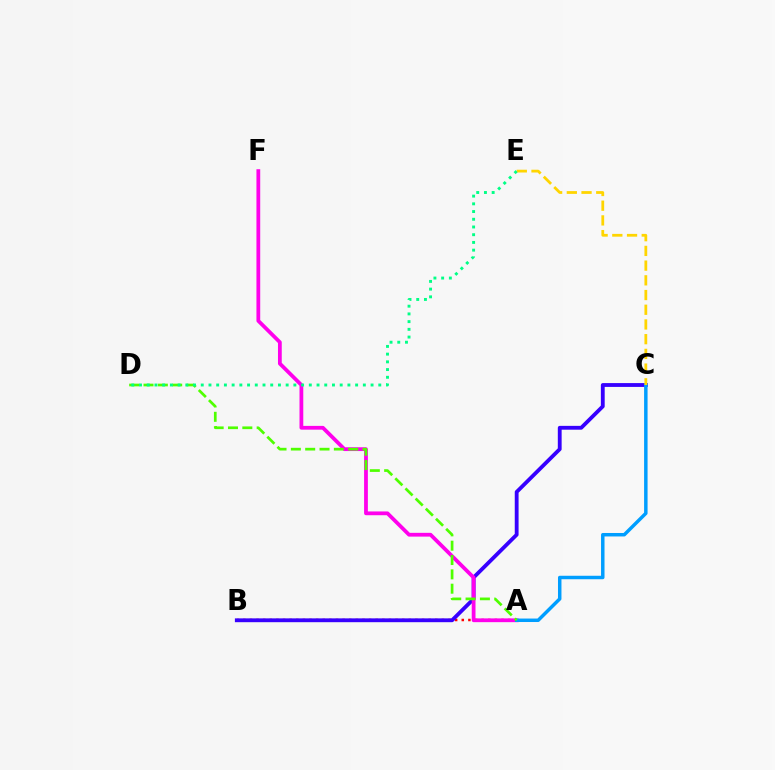{('A', 'B'): [{'color': '#ff0000', 'line_style': 'dotted', 'thickness': 1.8}], ('B', 'C'): [{'color': '#3700ff', 'line_style': 'solid', 'thickness': 2.76}], ('A', 'F'): [{'color': '#ff00ed', 'line_style': 'solid', 'thickness': 2.72}], ('A', 'C'): [{'color': '#009eff', 'line_style': 'solid', 'thickness': 2.5}], ('A', 'D'): [{'color': '#4fff00', 'line_style': 'dashed', 'thickness': 1.95}], ('C', 'E'): [{'color': '#ffd500', 'line_style': 'dashed', 'thickness': 2.0}], ('D', 'E'): [{'color': '#00ff86', 'line_style': 'dotted', 'thickness': 2.1}]}